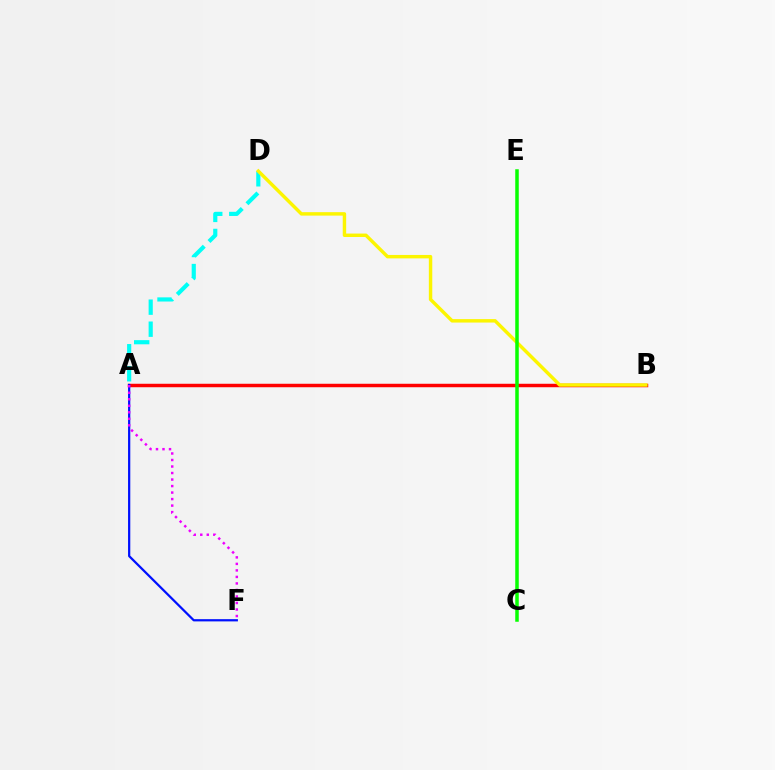{('A', 'D'): [{'color': '#00fff6', 'line_style': 'dashed', 'thickness': 2.99}], ('A', 'B'): [{'color': '#ff0000', 'line_style': 'solid', 'thickness': 2.5}], ('B', 'D'): [{'color': '#fcf500', 'line_style': 'solid', 'thickness': 2.48}], ('A', 'F'): [{'color': '#0010ff', 'line_style': 'solid', 'thickness': 1.61}, {'color': '#ee00ff', 'line_style': 'dotted', 'thickness': 1.77}], ('C', 'E'): [{'color': '#08ff00', 'line_style': 'solid', 'thickness': 2.53}]}